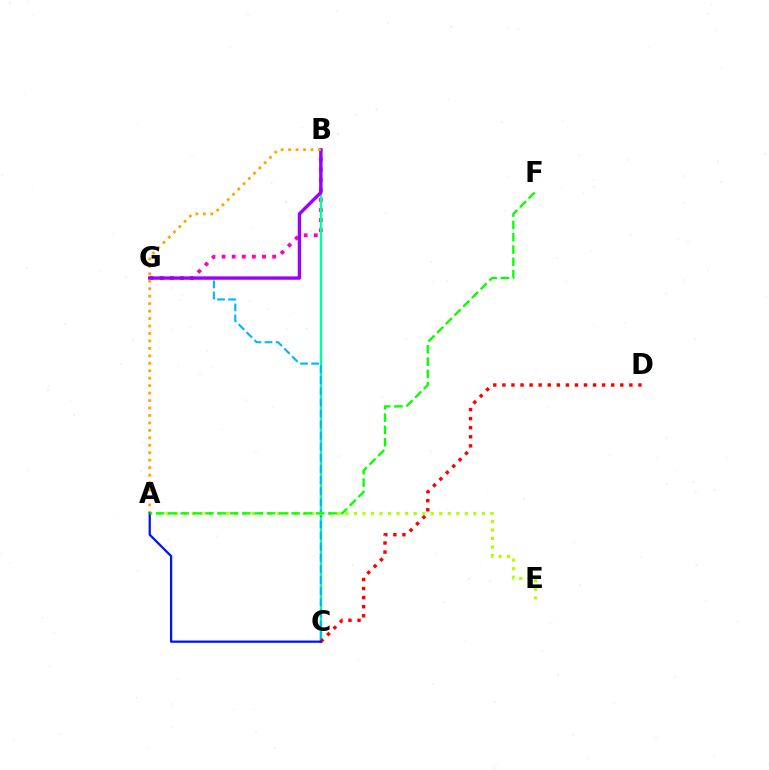{('B', 'G'): [{'color': '#ff00bd', 'line_style': 'dotted', 'thickness': 2.75}, {'color': '#9b00ff', 'line_style': 'solid', 'thickness': 2.43}], ('B', 'C'): [{'color': '#00ff9d', 'line_style': 'solid', 'thickness': 1.76}], ('C', 'G'): [{'color': '#00b5ff', 'line_style': 'dashed', 'thickness': 1.51}], ('C', 'D'): [{'color': '#ff0000', 'line_style': 'dotted', 'thickness': 2.46}], ('A', 'E'): [{'color': '#b3ff00', 'line_style': 'dotted', 'thickness': 2.32}], ('A', 'B'): [{'color': '#ffa500', 'line_style': 'dotted', 'thickness': 2.03}], ('A', 'C'): [{'color': '#0010ff', 'line_style': 'solid', 'thickness': 1.6}], ('A', 'F'): [{'color': '#08ff00', 'line_style': 'dashed', 'thickness': 1.67}]}